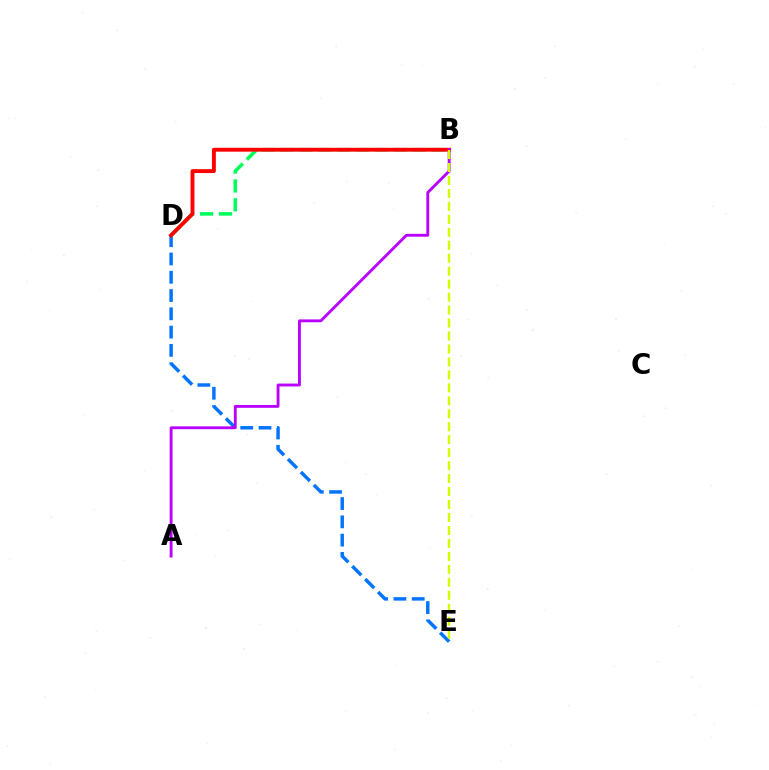{('D', 'E'): [{'color': '#0074ff', 'line_style': 'dashed', 'thickness': 2.48}], ('B', 'D'): [{'color': '#00ff5c', 'line_style': 'dashed', 'thickness': 2.56}, {'color': '#ff0000', 'line_style': 'solid', 'thickness': 2.78}], ('A', 'B'): [{'color': '#b900ff', 'line_style': 'solid', 'thickness': 2.06}], ('B', 'E'): [{'color': '#d1ff00', 'line_style': 'dashed', 'thickness': 1.76}]}